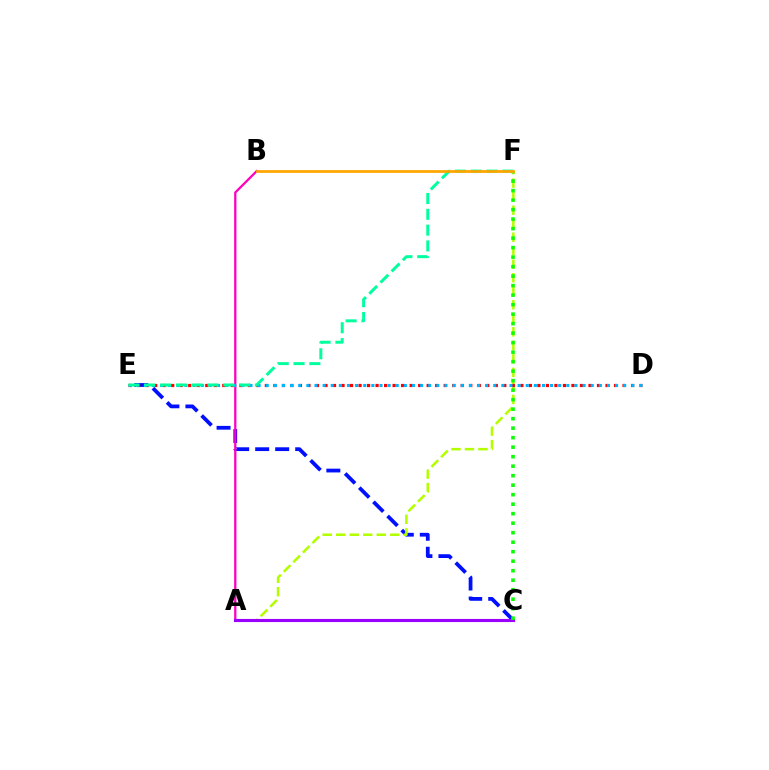{('C', 'E'): [{'color': '#0010ff', 'line_style': 'dashed', 'thickness': 2.72}], ('A', 'F'): [{'color': '#b3ff00', 'line_style': 'dashed', 'thickness': 1.84}], ('A', 'B'): [{'color': '#ff00bd', 'line_style': 'solid', 'thickness': 1.63}], ('D', 'E'): [{'color': '#ff0000', 'line_style': 'dotted', 'thickness': 2.31}, {'color': '#00b5ff', 'line_style': 'dotted', 'thickness': 2.21}], ('A', 'C'): [{'color': '#9b00ff', 'line_style': 'solid', 'thickness': 2.25}], ('C', 'F'): [{'color': '#08ff00', 'line_style': 'dotted', 'thickness': 2.58}], ('E', 'F'): [{'color': '#00ff9d', 'line_style': 'dashed', 'thickness': 2.15}], ('B', 'F'): [{'color': '#ffa500', 'line_style': 'solid', 'thickness': 1.98}]}